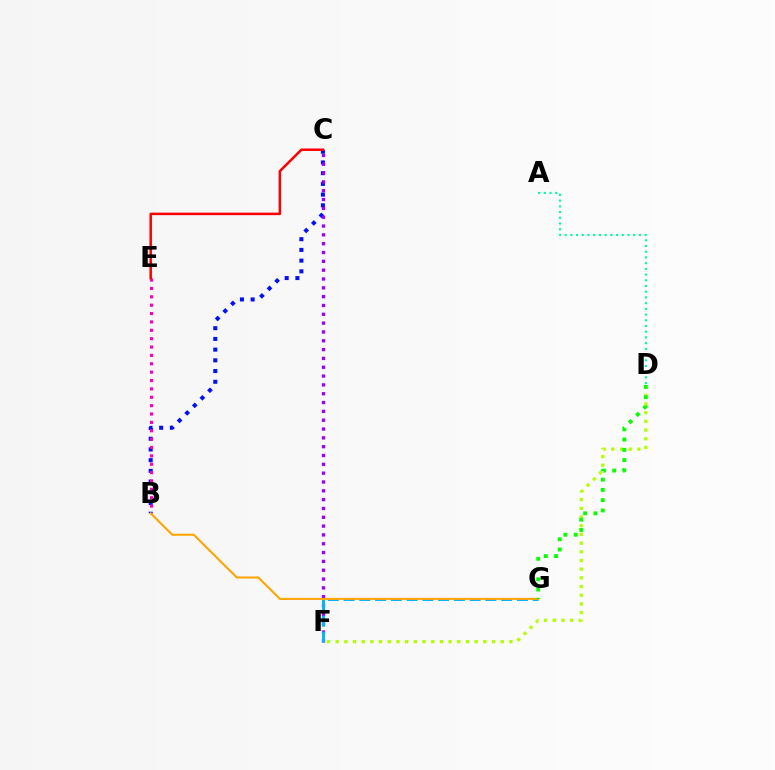{('B', 'C'): [{'color': '#0010ff', 'line_style': 'dotted', 'thickness': 2.91}], ('D', 'F'): [{'color': '#b3ff00', 'line_style': 'dotted', 'thickness': 2.36}], ('B', 'E'): [{'color': '#ff00bd', 'line_style': 'dotted', 'thickness': 2.27}], ('C', 'F'): [{'color': '#9b00ff', 'line_style': 'dotted', 'thickness': 2.4}], ('A', 'D'): [{'color': '#00ff9d', 'line_style': 'dotted', 'thickness': 1.55}], ('F', 'G'): [{'color': '#00b5ff', 'line_style': 'dashed', 'thickness': 2.14}], ('C', 'E'): [{'color': '#ff0000', 'line_style': 'solid', 'thickness': 1.81}], ('B', 'G'): [{'color': '#ffa500', 'line_style': 'solid', 'thickness': 1.51}], ('D', 'G'): [{'color': '#08ff00', 'line_style': 'dotted', 'thickness': 2.79}]}